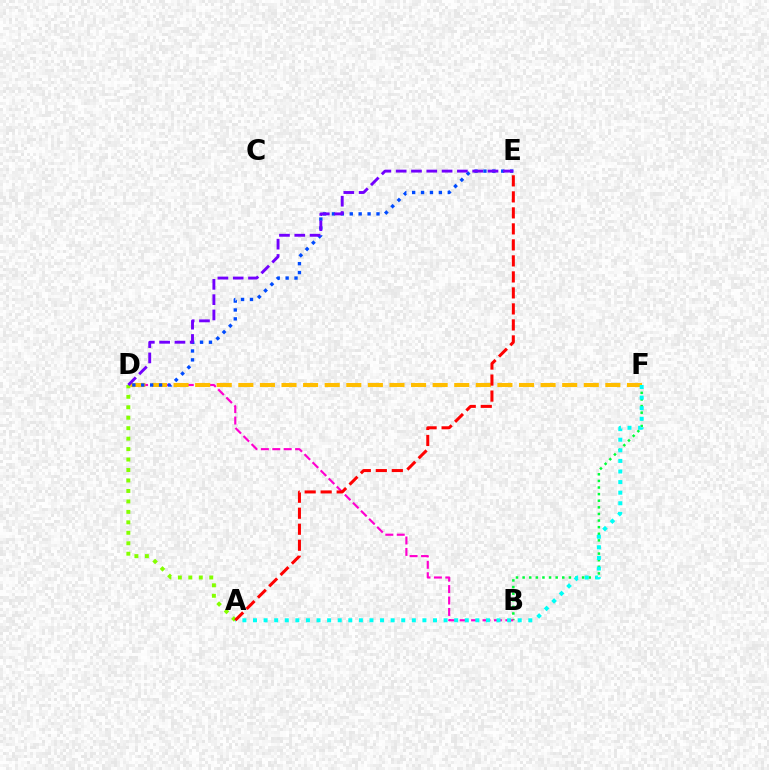{('B', 'F'): [{'color': '#00ff39', 'line_style': 'dotted', 'thickness': 1.8}], ('B', 'D'): [{'color': '#ff00cf', 'line_style': 'dashed', 'thickness': 1.55}], ('D', 'F'): [{'color': '#ffbd00', 'line_style': 'dashed', 'thickness': 2.93}], ('A', 'F'): [{'color': '#00fff6', 'line_style': 'dotted', 'thickness': 2.88}], ('A', 'D'): [{'color': '#84ff00', 'line_style': 'dotted', 'thickness': 2.84}], ('D', 'E'): [{'color': '#004bff', 'line_style': 'dotted', 'thickness': 2.42}, {'color': '#7200ff', 'line_style': 'dashed', 'thickness': 2.08}], ('A', 'E'): [{'color': '#ff0000', 'line_style': 'dashed', 'thickness': 2.17}]}